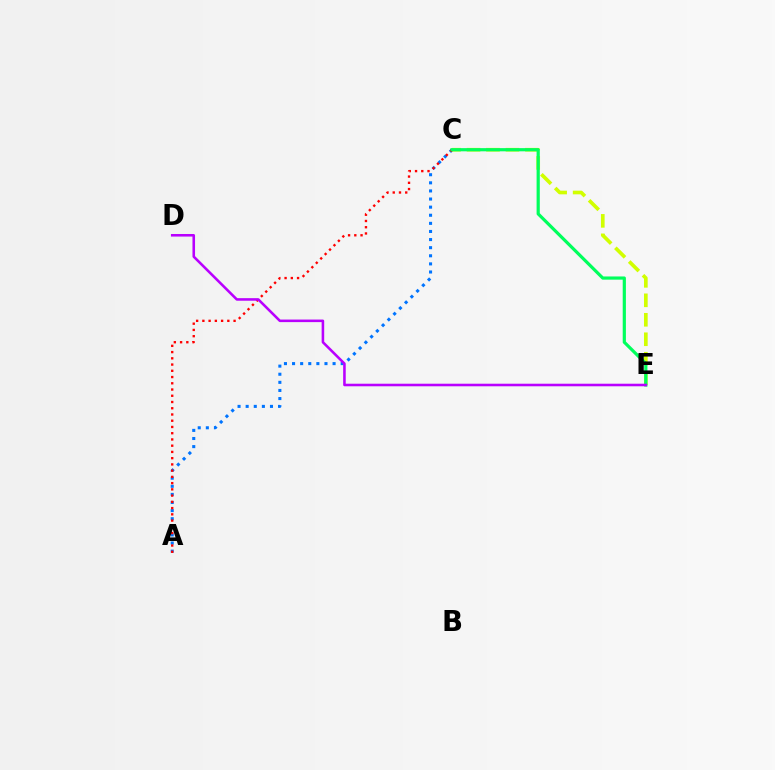{('A', 'C'): [{'color': '#0074ff', 'line_style': 'dotted', 'thickness': 2.2}, {'color': '#ff0000', 'line_style': 'dotted', 'thickness': 1.7}], ('C', 'E'): [{'color': '#d1ff00', 'line_style': 'dashed', 'thickness': 2.65}, {'color': '#00ff5c', 'line_style': 'solid', 'thickness': 2.3}], ('D', 'E'): [{'color': '#b900ff', 'line_style': 'solid', 'thickness': 1.85}]}